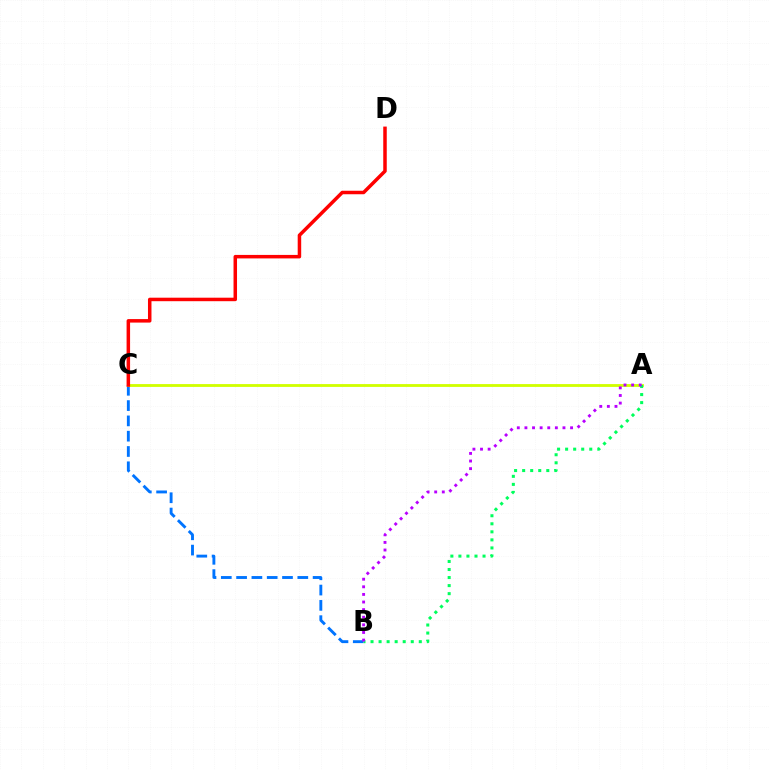{('B', 'C'): [{'color': '#0074ff', 'line_style': 'dashed', 'thickness': 2.08}], ('A', 'C'): [{'color': '#d1ff00', 'line_style': 'solid', 'thickness': 2.04}], ('A', 'B'): [{'color': '#00ff5c', 'line_style': 'dotted', 'thickness': 2.19}, {'color': '#b900ff', 'line_style': 'dotted', 'thickness': 2.07}], ('C', 'D'): [{'color': '#ff0000', 'line_style': 'solid', 'thickness': 2.52}]}